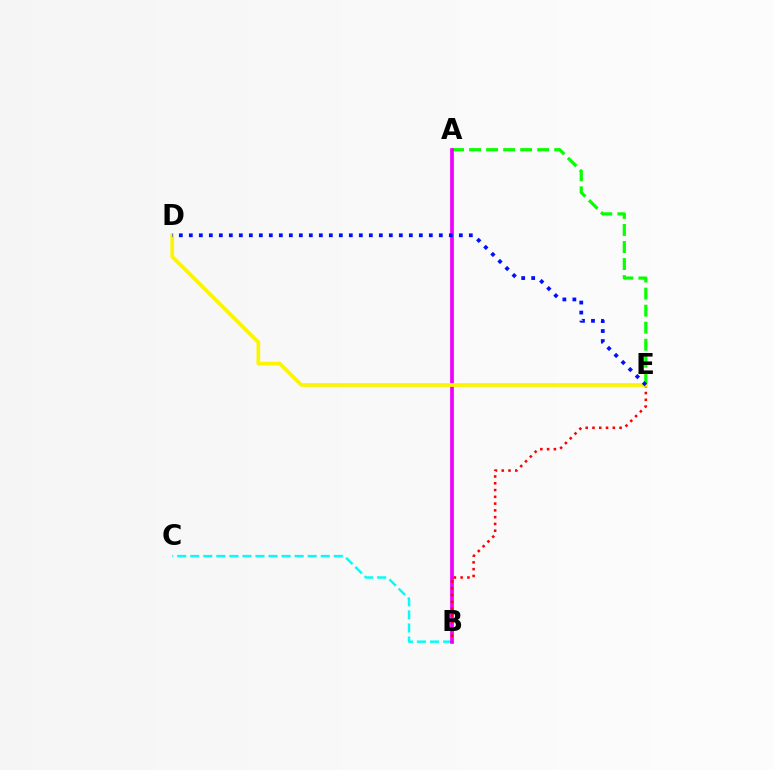{('B', 'C'): [{'color': '#00fff6', 'line_style': 'dashed', 'thickness': 1.77}], ('A', 'E'): [{'color': '#08ff00', 'line_style': 'dashed', 'thickness': 2.31}], ('A', 'B'): [{'color': '#ee00ff', 'line_style': 'solid', 'thickness': 2.68}], ('B', 'E'): [{'color': '#ff0000', 'line_style': 'dotted', 'thickness': 1.84}], ('D', 'E'): [{'color': '#fcf500', 'line_style': 'solid', 'thickness': 2.67}, {'color': '#0010ff', 'line_style': 'dotted', 'thickness': 2.72}]}